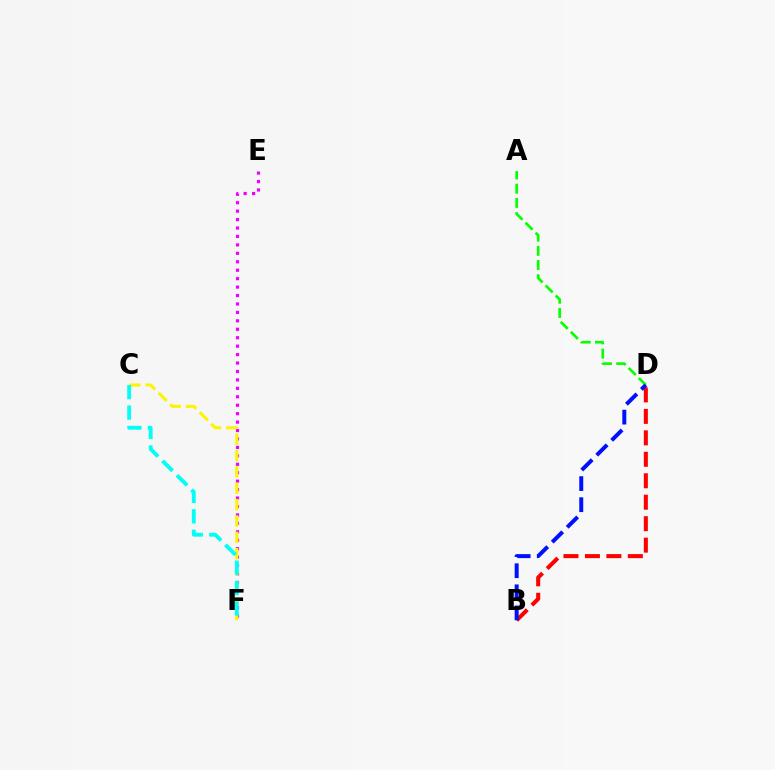{('E', 'F'): [{'color': '#ee00ff', 'line_style': 'dotted', 'thickness': 2.29}], ('A', 'D'): [{'color': '#08ff00', 'line_style': 'dashed', 'thickness': 1.93}], ('C', 'F'): [{'color': '#fcf500', 'line_style': 'dashed', 'thickness': 2.22}, {'color': '#00fff6', 'line_style': 'dashed', 'thickness': 2.78}], ('B', 'D'): [{'color': '#ff0000', 'line_style': 'dashed', 'thickness': 2.92}, {'color': '#0010ff', 'line_style': 'dashed', 'thickness': 2.87}]}